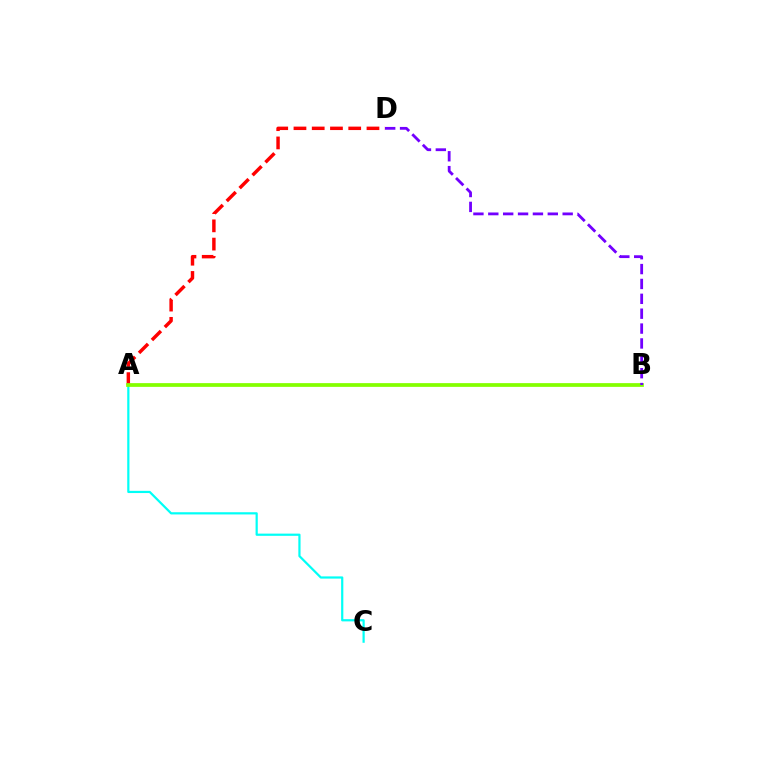{('A', 'D'): [{'color': '#ff0000', 'line_style': 'dashed', 'thickness': 2.48}], ('A', 'C'): [{'color': '#00fff6', 'line_style': 'solid', 'thickness': 1.59}], ('A', 'B'): [{'color': '#84ff00', 'line_style': 'solid', 'thickness': 2.69}], ('B', 'D'): [{'color': '#7200ff', 'line_style': 'dashed', 'thickness': 2.02}]}